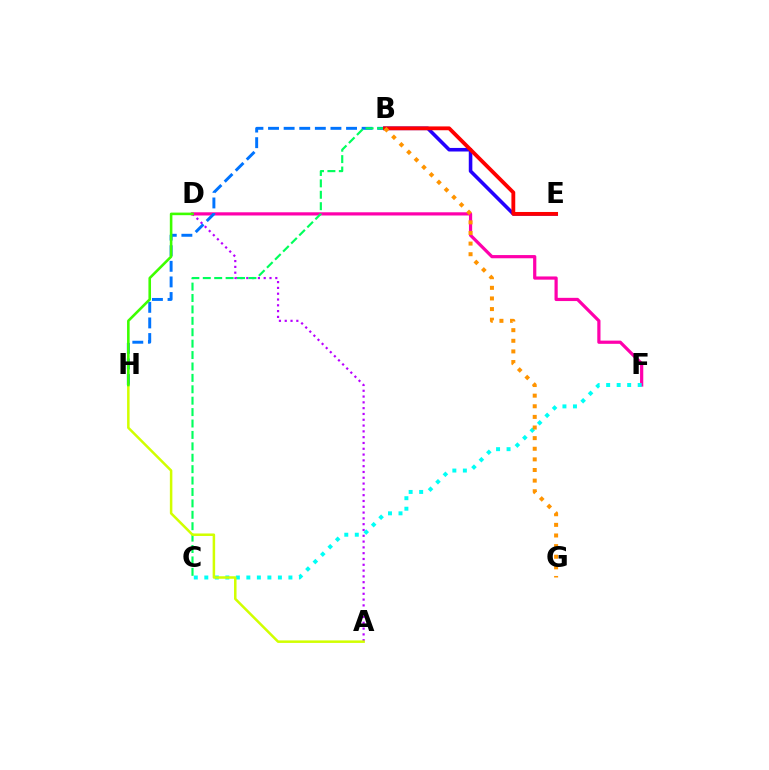{('A', 'D'): [{'color': '#b900ff', 'line_style': 'dotted', 'thickness': 1.58}], ('D', 'F'): [{'color': '#ff00ac', 'line_style': 'solid', 'thickness': 2.31}], ('C', 'F'): [{'color': '#00fff6', 'line_style': 'dotted', 'thickness': 2.86}], ('B', 'H'): [{'color': '#0074ff', 'line_style': 'dashed', 'thickness': 2.12}], ('B', 'C'): [{'color': '#00ff5c', 'line_style': 'dashed', 'thickness': 1.55}], ('A', 'H'): [{'color': '#d1ff00', 'line_style': 'solid', 'thickness': 1.81}], ('D', 'H'): [{'color': '#3dff00', 'line_style': 'solid', 'thickness': 1.86}], ('B', 'E'): [{'color': '#2500ff', 'line_style': 'solid', 'thickness': 2.57}, {'color': '#ff0000', 'line_style': 'solid', 'thickness': 2.76}], ('B', 'G'): [{'color': '#ff9400', 'line_style': 'dotted', 'thickness': 2.89}]}